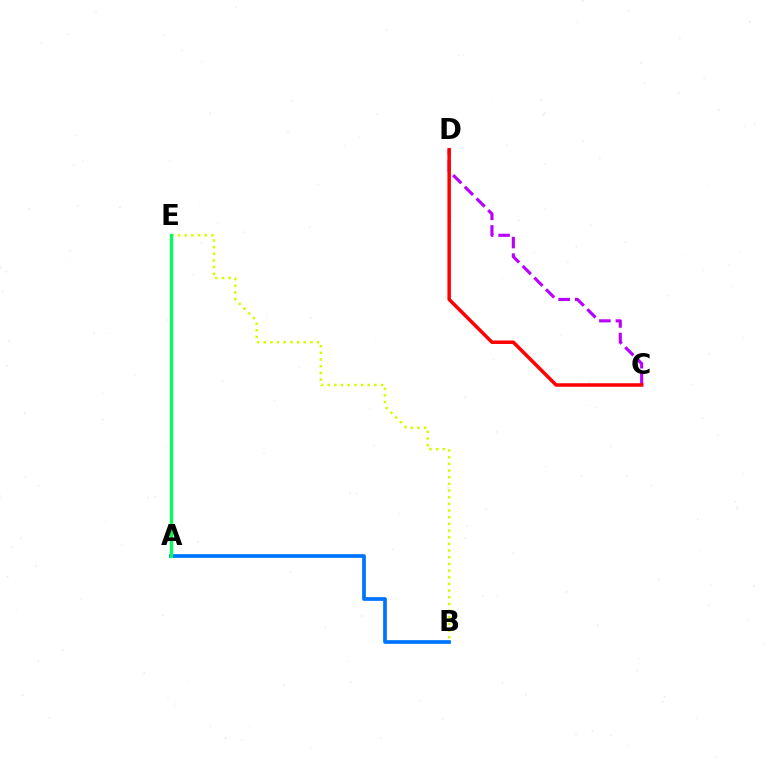{('A', 'B'): [{'color': '#0074ff', 'line_style': 'solid', 'thickness': 2.68}], ('B', 'E'): [{'color': '#d1ff00', 'line_style': 'dotted', 'thickness': 1.81}], ('A', 'E'): [{'color': '#00ff5c', 'line_style': 'solid', 'thickness': 2.32}], ('C', 'D'): [{'color': '#b900ff', 'line_style': 'dashed', 'thickness': 2.25}, {'color': '#ff0000', 'line_style': 'solid', 'thickness': 2.52}]}